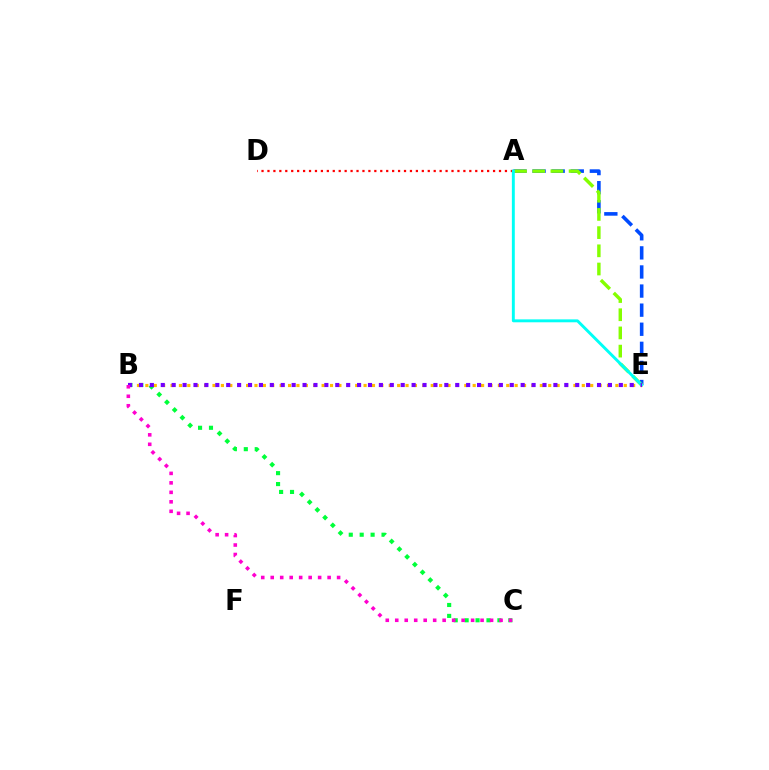{('B', 'C'): [{'color': '#00ff39', 'line_style': 'dotted', 'thickness': 2.97}, {'color': '#ff00cf', 'line_style': 'dotted', 'thickness': 2.58}], ('A', 'E'): [{'color': '#004bff', 'line_style': 'dashed', 'thickness': 2.59}, {'color': '#84ff00', 'line_style': 'dashed', 'thickness': 2.47}, {'color': '#00fff6', 'line_style': 'solid', 'thickness': 2.1}], ('B', 'E'): [{'color': '#ffbd00', 'line_style': 'dotted', 'thickness': 2.28}, {'color': '#7200ff', 'line_style': 'dotted', 'thickness': 2.96}], ('A', 'D'): [{'color': '#ff0000', 'line_style': 'dotted', 'thickness': 1.61}]}